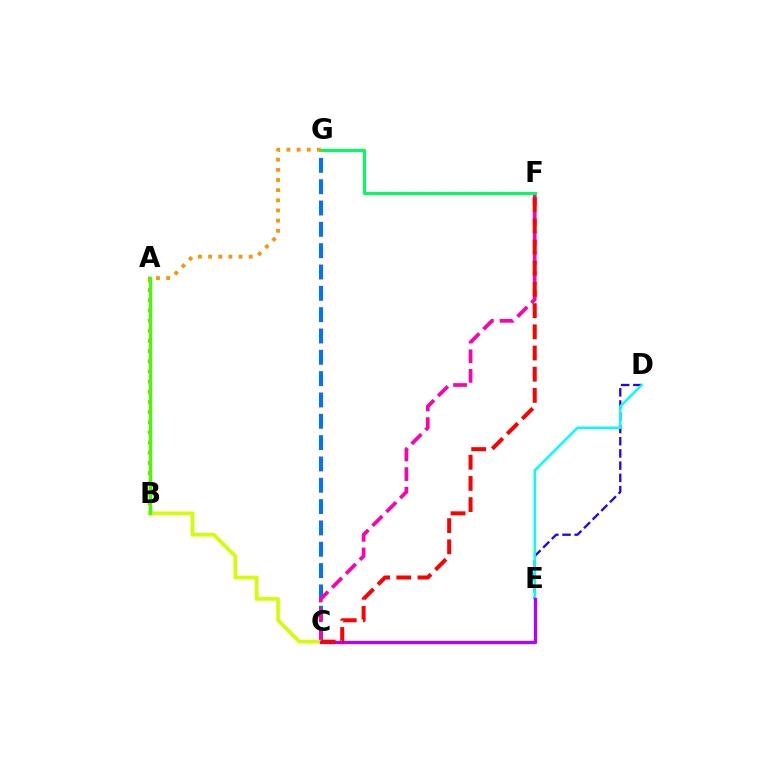{('C', 'G'): [{'color': '#0074ff', 'line_style': 'dashed', 'thickness': 2.9}], ('C', 'F'): [{'color': '#ff00ac', 'line_style': 'dashed', 'thickness': 2.67}, {'color': '#ff0000', 'line_style': 'dashed', 'thickness': 2.88}], ('F', 'G'): [{'color': '#00ff5c', 'line_style': 'solid', 'thickness': 2.19}], ('D', 'E'): [{'color': '#2500ff', 'line_style': 'dashed', 'thickness': 1.66}, {'color': '#00fff6', 'line_style': 'solid', 'thickness': 1.77}], ('B', 'G'): [{'color': '#ff9400', 'line_style': 'dotted', 'thickness': 2.76}], ('B', 'C'): [{'color': '#d1ff00', 'line_style': 'solid', 'thickness': 2.64}], ('A', 'B'): [{'color': '#3dff00', 'line_style': 'solid', 'thickness': 2.36}], ('C', 'E'): [{'color': '#b900ff', 'line_style': 'solid', 'thickness': 2.36}]}